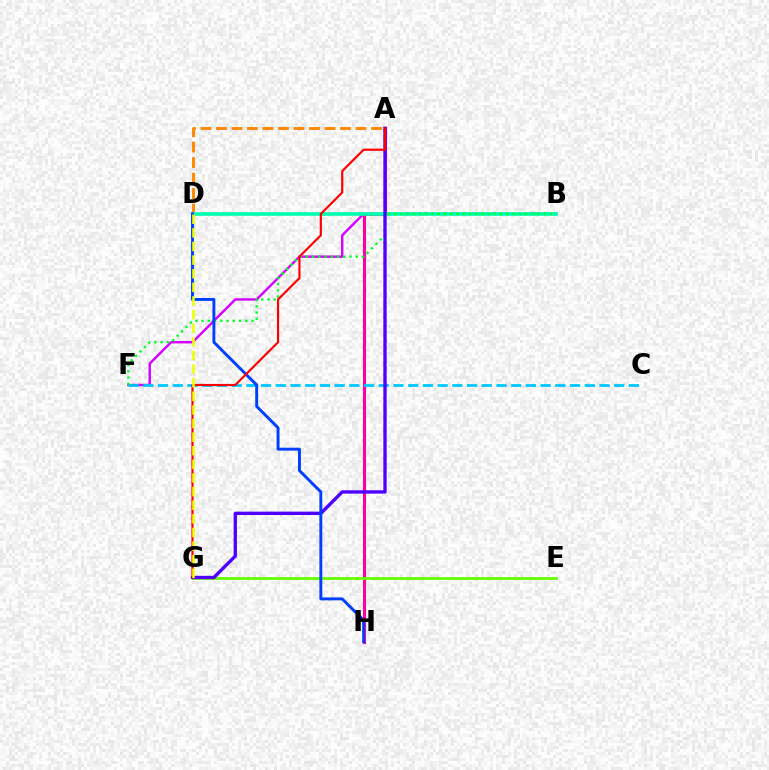{('A', 'D'): [{'color': '#ff8800', 'line_style': 'dashed', 'thickness': 2.11}], ('B', 'F'): [{'color': '#d600ff', 'line_style': 'solid', 'thickness': 1.74}, {'color': '#00ff27', 'line_style': 'dotted', 'thickness': 1.69}], ('A', 'H'): [{'color': '#ff00a0', 'line_style': 'solid', 'thickness': 2.21}], ('E', 'G'): [{'color': '#66ff00', 'line_style': 'solid', 'thickness': 2.02}], ('C', 'F'): [{'color': '#00c7ff', 'line_style': 'dashed', 'thickness': 2.0}], ('B', 'D'): [{'color': '#00ffaf', 'line_style': 'solid', 'thickness': 2.62}], ('A', 'G'): [{'color': '#4f00ff', 'line_style': 'solid', 'thickness': 2.41}, {'color': '#ff0000', 'line_style': 'solid', 'thickness': 1.56}], ('D', 'H'): [{'color': '#003fff', 'line_style': 'solid', 'thickness': 2.1}], ('D', 'G'): [{'color': '#eeff00', 'line_style': 'dashed', 'thickness': 1.85}]}